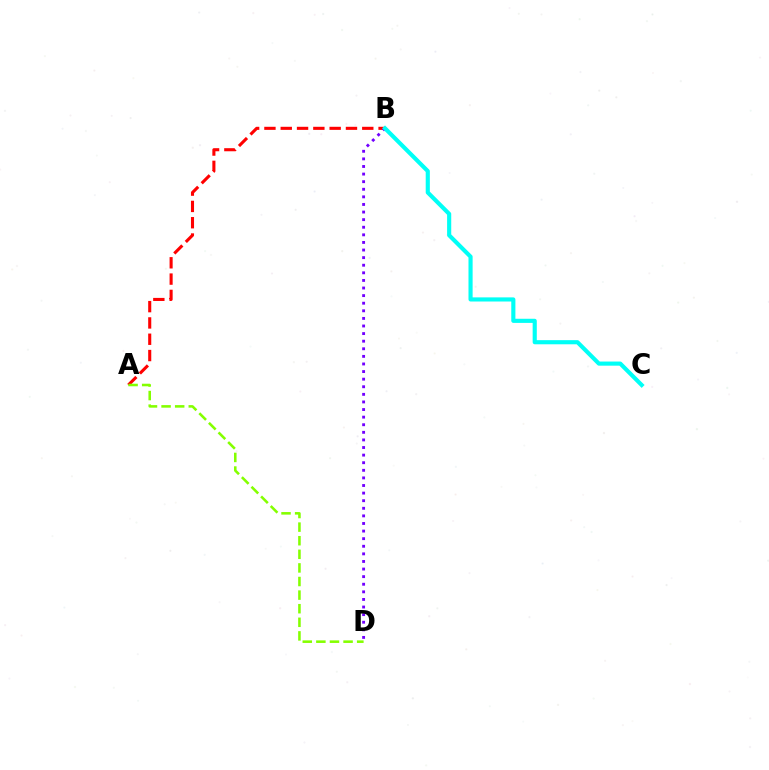{('A', 'B'): [{'color': '#ff0000', 'line_style': 'dashed', 'thickness': 2.22}], ('B', 'D'): [{'color': '#7200ff', 'line_style': 'dotted', 'thickness': 2.06}], ('B', 'C'): [{'color': '#00fff6', 'line_style': 'solid', 'thickness': 2.97}], ('A', 'D'): [{'color': '#84ff00', 'line_style': 'dashed', 'thickness': 1.85}]}